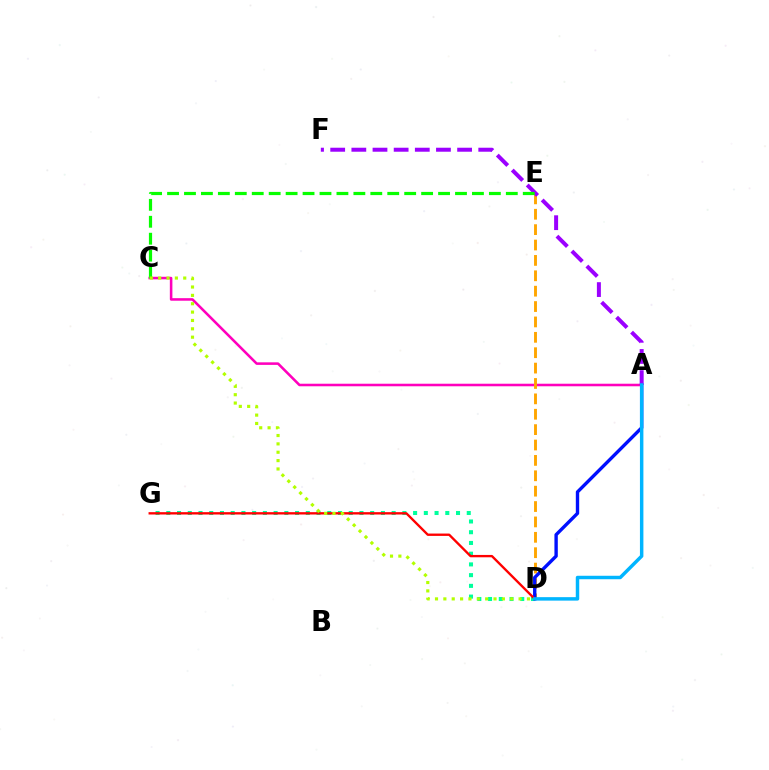{('A', 'C'): [{'color': '#ff00bd', 'line_style': 'solid', 'thickness': 1.84}], ('D', 'E'): [{'color': '#ffa500', 'line_style': 'dashed', 'thickness': 2.09}], ('D', 'G'): [{'color': '#00ff9d', 'line_style': 'dotted', 'thickness': 2.92}, {'color': '#ff0000', 'line_style': 'solid', 'thickness': 1.69}], ('A', 'D'): [{'color': '#0010ff', 'line_style': 'solid', 'thickness': 2.43}, {'color': '#00b5ff', 'line_style': 'solid', 'thickness': 2.49}], ('A', 'F'): [{'color': '#9b00ff', 'line_style': 'dashed', 'thickness': 2.87}], ('C', 'E'): [{'color': '#08ff00', 'line_style': 'dashed', 'thickness': 2.3}], ('C', 'D'): [{'color': '#b3ff00', 'line_style': 'dotted', 'thickness': 2.27}]}